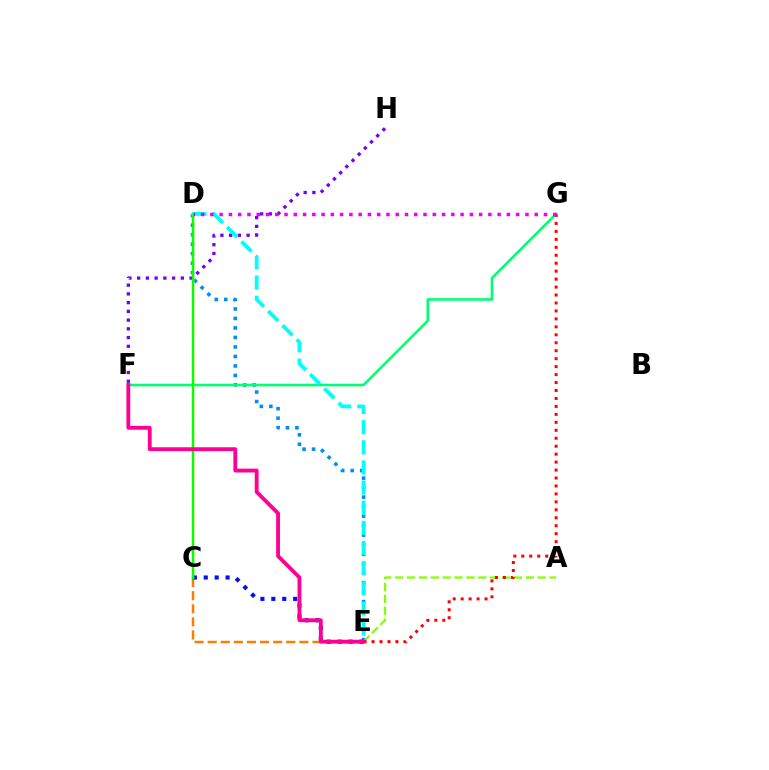{('D', 'E'): [{'color': '#008cff', 'line_style': 'dotted', 'thickness': 2.58}, {'color': '#00fff6', 'line_style': 'dashed', 'thickness': 2.74}], ('C', 'E'): [{'color': '#ff7c00', 'line_style': 'dashed', 'thickness': 1.78}, {'color': '#0010ff', 'line_style': 'dotted', 'thickness': 2.97}], ('C', 'D'): [{'color': '#fcf500', 'line_style': 'dotted', 'thickness': 1.79}, {'color': '#08ff00', 'line_style': 'solid', 'thickness': 1.76}], ('F', 'G'): [{'color': '#00ff74', 'line_style': 'solid', 'thickness': 1.87}], ('F', 'H'): [{'color': '#7200ff', 'line_style': 'dotted', 'thickness': 2.37}], ('A', 'E'): [{'color': '#84ff00', 'line_style': 'dashed', 'thickness': 1.61}], ('E', 'G'): [{'color': '#ff0000', 'line_style': 'dotted', 'thickness': 2.16}], ('D', 'G'): [{'color': '#ee00ff', 'line_style': 'dotted', 'thickness': 2.52}], ('E', 'F'): [{'color': '#ff0094', 'line_style': 'solid', 'thickness': 2.77}]}